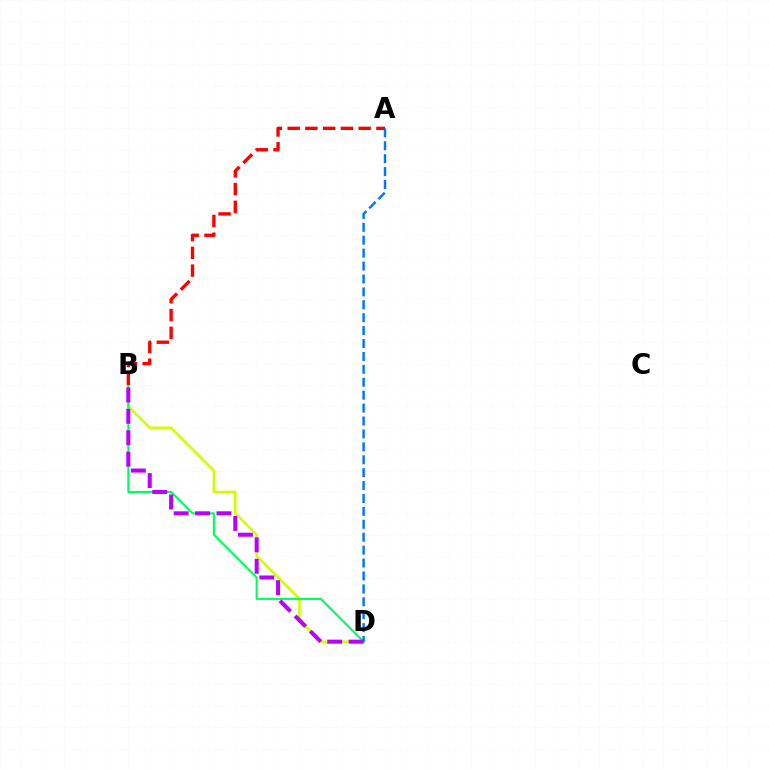{('B', 'D'): [{'color': '#d1ff00', 'line_style': 'solid', 'thickness': 1.86}, {'color': '#00ff5c', 'line_style': 'solid', 'thickness': 1.52}, {'color': '#b900ff', 'line_style': 'dashed', 'thickness': 2.91}], ('A', 'B'): [{'color': '#ff0000', 'line_style': 'dashed', 'thickness': 2.41}], ('A', 'D'): [{'color': '#0074ff', 'line_style': 'dashed', 'thickness': 1.75}]}